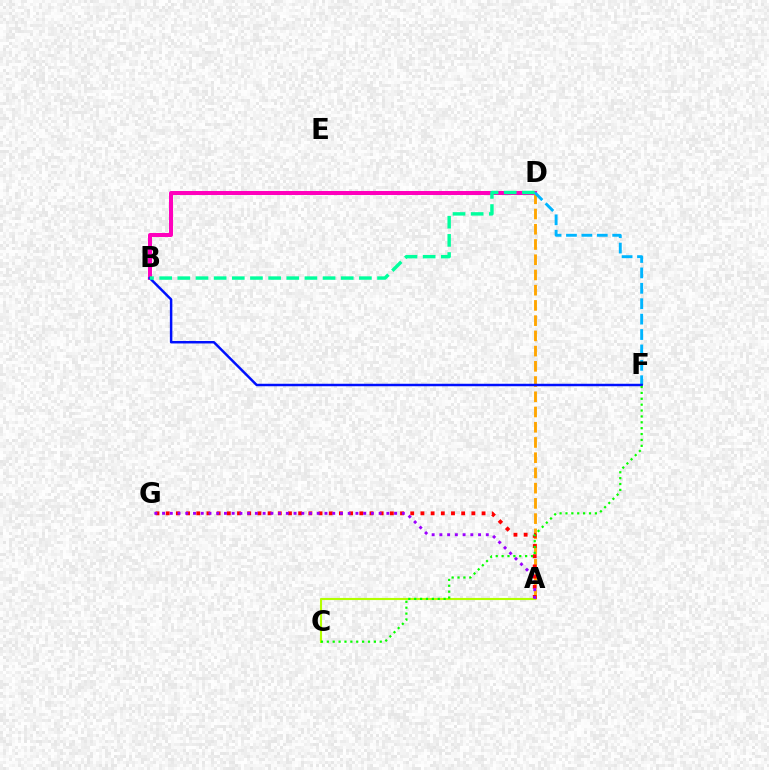{('B', 'D'): [{'color': '#ff00bd', 'line_style': 'solid', 'thickness': 2.88}, {'color': '#00ff9d', 'line_style': 'dashed', 'thickness': 2.47}], ('A', 'D'): [{'color': '#ffa500', 'line_style': 'dashed', 'thickness': 2.07}], ('A', 'G'): [{'color': '#ff0000', 'line_style': 'dotted', 'thickness': 2.77}, {'color': '#9b00ff', 'line_style': 'dotted', 'thickness': 2.1}], ('A', 'C'): [{'color': '#b3ff00', 'line_style': 'solid', 'thickness': 1.53}], ('D', 'F'): [{'color': '#00b5ff', 'line_style': 'dashed', 'thickness': 2.09}], ('B', 'F'): [{'color': '#0010ff', 'line_style': 'solid', 'thickness': 1.78}], ('C', 'F'): [{'color': '#08ff00', 'line_style': 'dotted', 'thickness': 1.6}]}